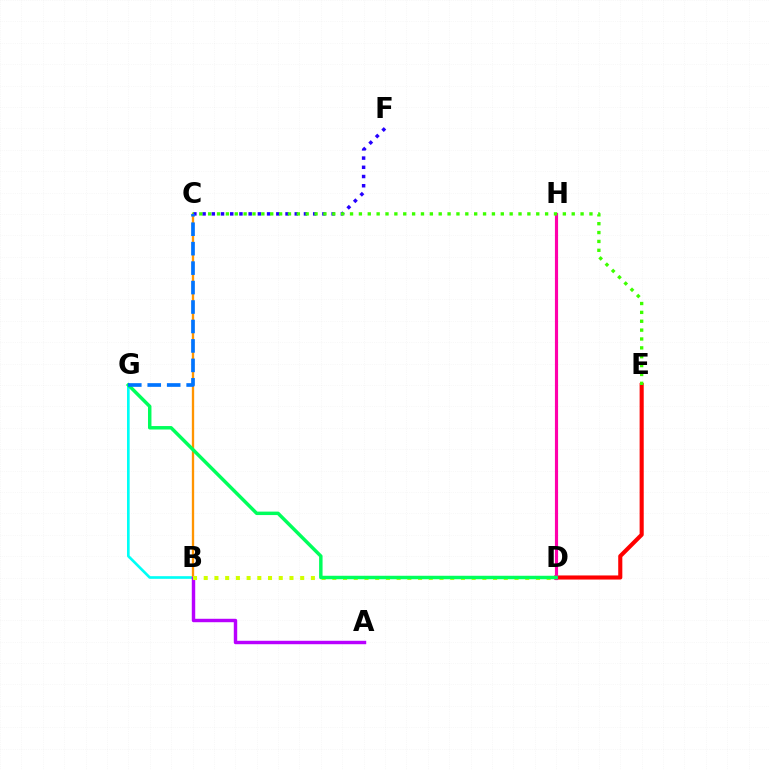{('B', 'G'): [{'color': '#00fff6', 'line_style': 'solid', 'thickness': 1.91}], ('B', 'C'): [{'color': '#ff9400', 'line_style': 'solid', 'thickness': 1.68}], ('A', 'B'): [{'color': '#b900ff', 'line_style': 'solid', 'thickness': 2.47}], ('D', 'E'): [{'color': '#ff0000', 'line_style': 'solid', 'thickness': 2.95}], ('D', 'H'): [{'color': '#ff00ac', 'line_style': 'solid', 'thickness': 2.26}], ('C', 'F'): [{'color': '#2500ff', 'line_style': 'dotted', 'thickness': 2.5}], ('C', 'E'): [{'color': '#3dff00', 'line_style': 'dotted', 'thickness': 2.41}], ('B', 'D'): [{'color': '#d1ff00', 'line_style': 'dotted', 'thickness': 2.91}], ('D', 'G'): [{'color': '#00ff5c', 'line_style': 'solid', 'thickness': 2.49}], ('C', 'G'): [{'color': '#0074ff', 'line_style': 'dashed', 'thickness': 2.64}]}